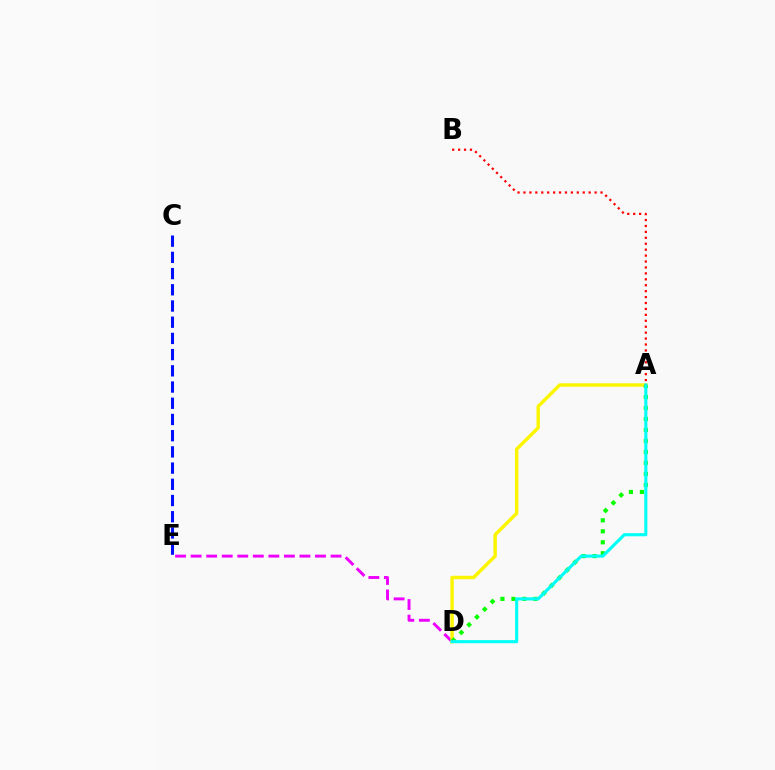{('C', 'E'): [{'color': '#0010ff', 'line_style': 'dashed', 'thickness': 2.2}], ('D', 'E'): [{'color': '#ee00ff', 'line_style': 'dashed', 'thickness': 2.11}], ('A', 'D'): [{'color': '#fcf500', 'line_style': 'solid', 'thickness': 2.47}, {'color': '#08ff00', 'line_style': 'dotted', 'thickness': 2.98}, {'color': '#00fff6', 'line_style': 'solid', 'thickness': 2.24}], ('A', 'B'): [{'color': '#ff0000', 'line_style': 'dotted', 'thickness': 1.61}]}